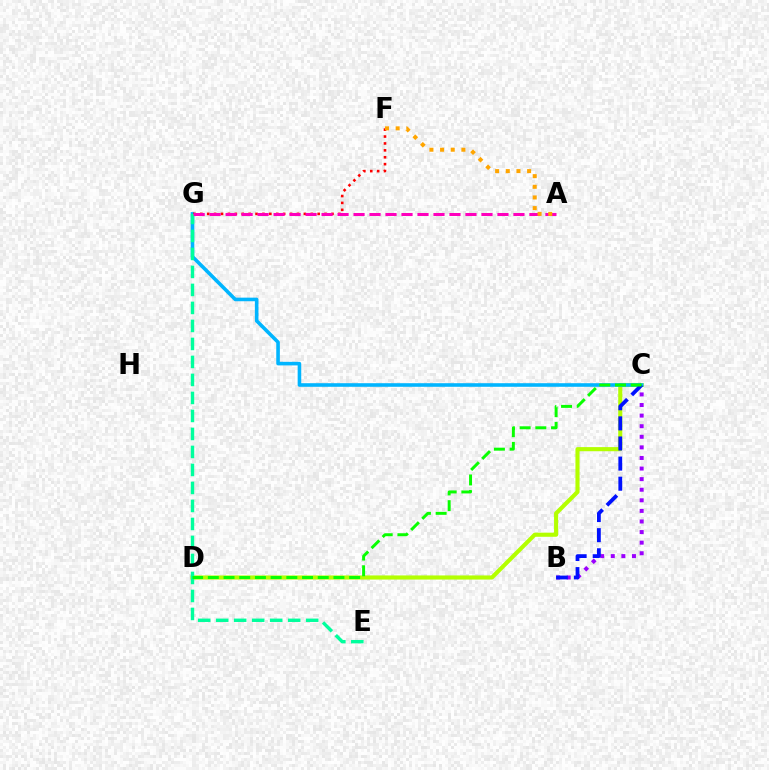{('B', 'C'): [{'color': '#9b00ff', 'line_style': 'dotted', 'thickness': 2.88}, {'color': '#0010ff', 'line_style': 'dashed', 'thickness': 2.73}], ('C', 'D'): [{'color': '#b3ff00', 'line_style': 'solid', 'thickness': 2.96}, {'color': '#08ff00', 'line_style': 'dashed', 'thickness': 2.13}], ('C', 'G'): [{'color': '#00b5ff', 'line_style': 'solid', 'thickness': 2.58}], ('F', 'G'): [{'color': '#ff0000', 'line_style': 'dotted', 'thickness': 1.88}], ('E', 'G'): [{'color': '#00ff9d', 'line_style': 'dashed', 'thickness': 2.45}], ('A', 'G'): [{'color': '#ff00bd', 'line_style': 'dashed', 'thickness': 2.17}], ('A', 'F'): [{'color': '#ffa500', 'line_style': 'dotted', 'thickness': 2.89}]}